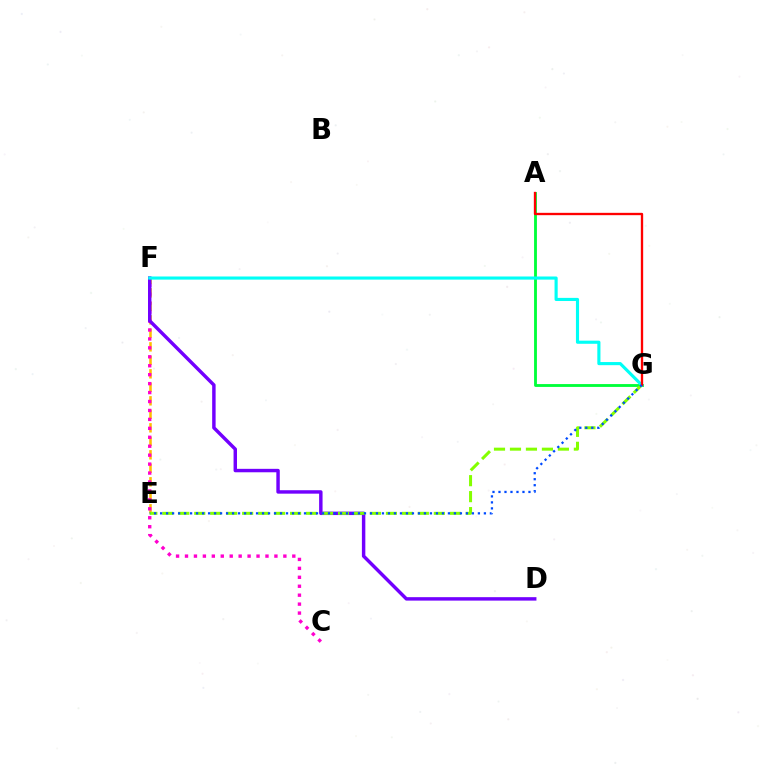{('E', 'F'): [{'color': '#ffbd00', 'line_style': 'dashed', 'thickness': 1.83}], ('C', 'F'): [{'color': '#ff00cf', 'line_style': 'dotted', 'thickness': 2.43}], ('A', 'G'): [{'color': '#00ff39', 'line_style': 'solid', 'thickness': 2.05}, {'color': '#ff0000', 'line_style': 'solid', 'thickness': 1.68}], ('D', 'F'): [{'color': '#7200ff', 'line_style': 'solid', 'thickness': 2.48}], ('E', 'G'): [{'color': '#84ff00', 'line_style': 'dashed', 'thickness': 2.17}, {'color': '#004bff', 'line_style': 'dotted', 'thickness': 1.63}], ('F', 'G'): [{'color': '#00fff6', 'line_style': 'solid', 'thickness': 2.25}]}